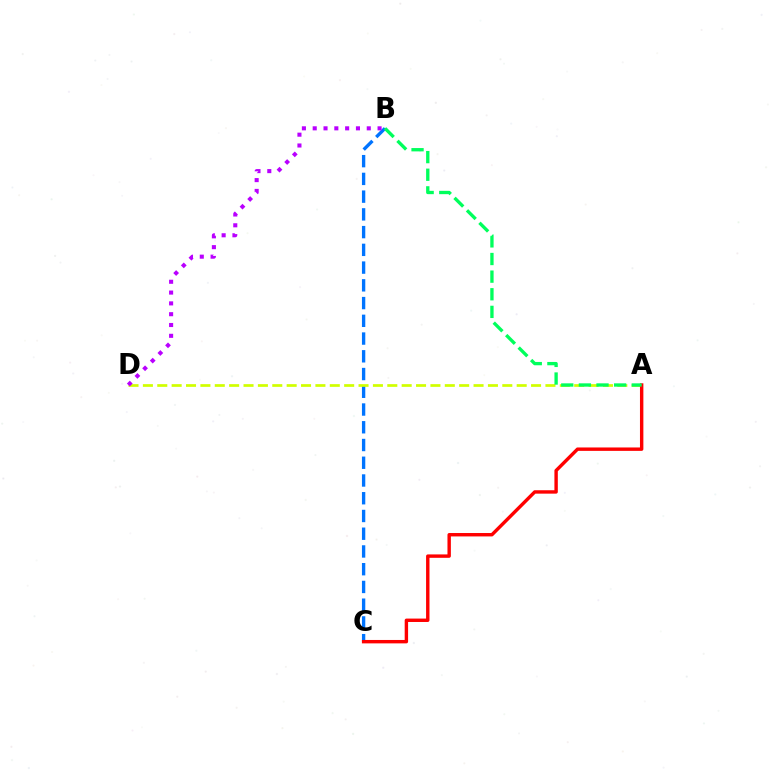{('B', 'C'): [{'color': '#0074ff', 'line_style': 'dashed', 'thickness': 2.41}], ('A', 'D'): [{'color': '#d1ff00', 'line_style': 'dashed', 'thickness': 1.95}], ('A', 'C'): [{'color': '#ff0000', 'line_style': 'solid', 'thickness': 2.45}], ('B', 'D'): [{'color': '#b900ff', 'line_style': 'dotted', 'thickness': 2.94}], ('A', 'B'): [{'color': '#00ff5c', 'line_style': 'dashed', 'thickness': 2.39}]}